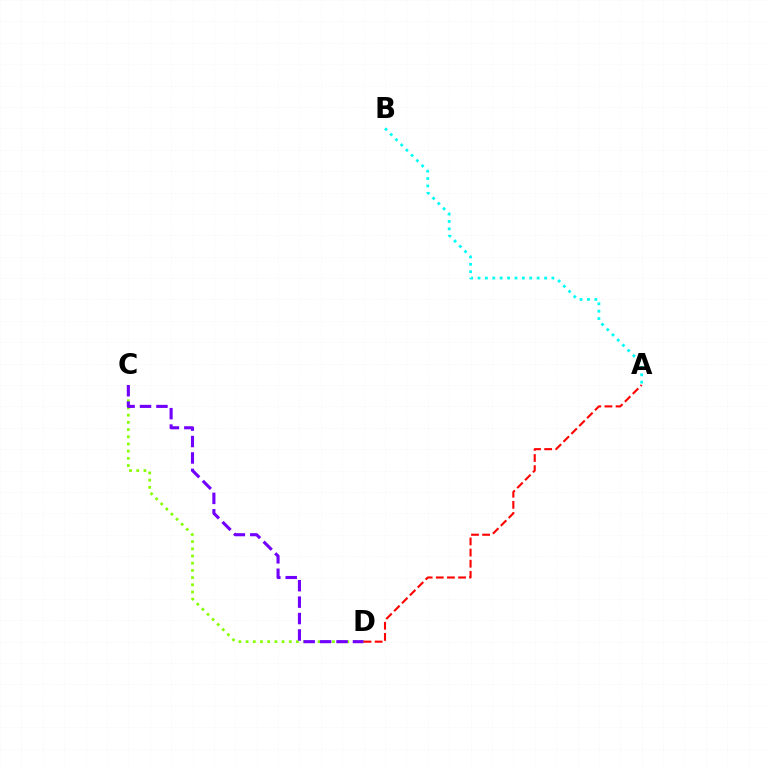{('C', 'D'): [{'color': '#84ff00', 'line_style': 'dotted', 'thickness': 1.96}, {'color': '#7200ff', 'line_style': 'dashed', 'thickness': 2.23}], ('A', 'B'): [{'color': '#00fff6', 'line_style': 'dotted', 'thickness': 2.01}], ('A', 'D'): [{'color': '#ff0000', 'line_style': 'dashed', 'thickness': 1.51}]}